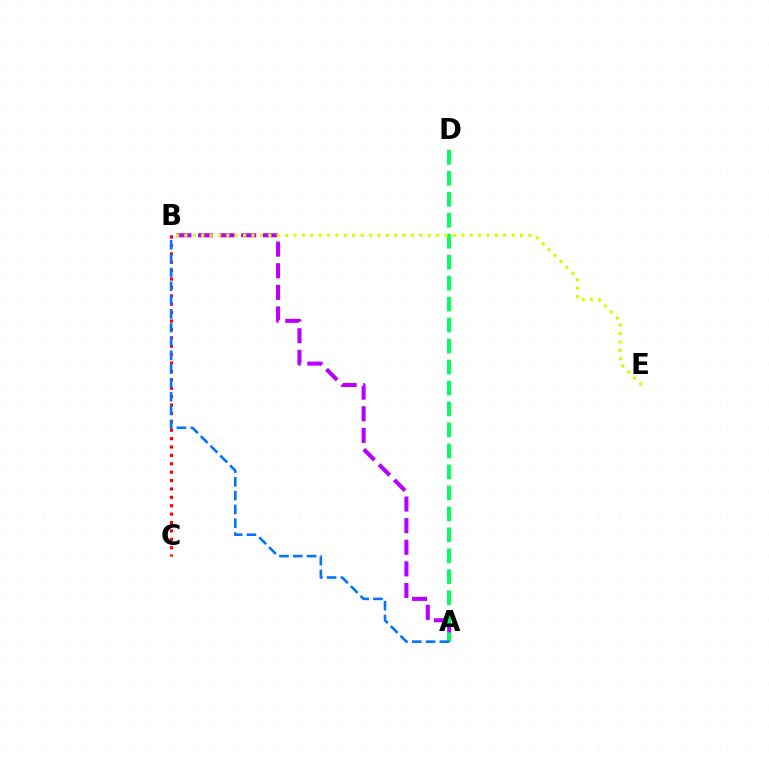{('A', 'B'): [{'color': '#b900ff', 'line_style': 'dashed', 'thickness': 2.94}, {'color': '#0074ff', 'line_style': 'dashed', 'thickness': 1.88}], ('B', 'C'): [{'color': '#ff0000', 'line_style': 'dotted', 'thickness': 2.28}], ('A', 'D'): [{'color': '#00ff5c', 'line_style': 'dashed', 'thickness': 2.85}], ('B', 'E'): [{'color': '#d1ff00', 'line_style': 'dotted', 'thickness': 2.28}]}